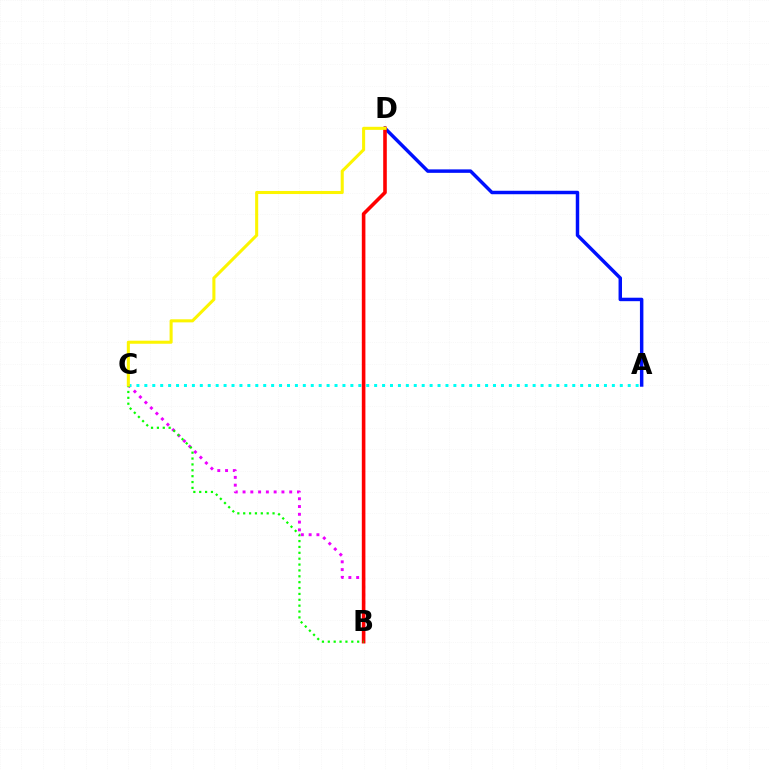{('B', 'C'): [{'color': '#ee00ff', 'line_style': 'dotted', 'thickness': 2.11}, {'color': '#08ff00', 'line_style': 'dotted', 'thickness': 1.6}], ('A', 'C'): [{'color': '#00fff6', 'line_style': 'dotted', 'thickness': 2.15}], ('A', 'D'): [{'color': '#0010ff', 'line_style': 'solid', 'thickness': 2.49}], ('B', 'D'): [{'color': '#ff0000', 'line_style': 'solid', 'thickness': 2.59}], ('C', 'D'): [{'color': '#fcf500', 'line_style': 'solid', 'thickness': 2.2}]}